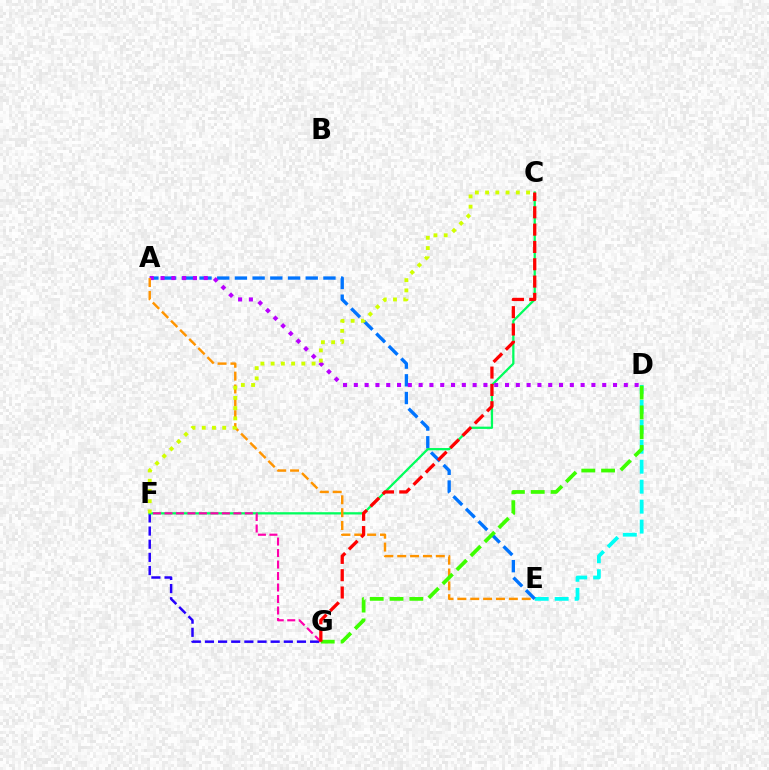{('D', 'E'): [{'color': '#00fff6', 'line_style': 'dashed', 'thickness': 2.71}], ('F', 'G'): [{'color': '#2500ff', 'line_style': 'dashed', 'thickness': 1.79}, {'color': '#ff00ac', 'line_style': 'dashed', 'thickness': 1.56}], ('A', 'E'): [{'color': '#0074ff', 'line_style': 'dashed', 'thickness': 2.4}, {'color': '#ff9400', 'line_style': 'dashed', 'thickness': 1.75}], ('C', 'F'): [{'color': '#00ff5c', 'line_style': 'solid', 'thickness': 1.63}, {'color': '#d1ff00', 'line_style': 'dotted', 'thickness': 2.78}], ('A', 'D'): [{'color': '#b900ff', 'line_style': 'dotted', 'thickness': 2.93}], ('D', 'G'): [{'color': '#3dff00', 'line_style': 'dashed', 'thickness': 2.69}], ('C', 'G'): [{'color': '#ff0000', 'line_style': 'dashed', 'thickness': 2.35}]}